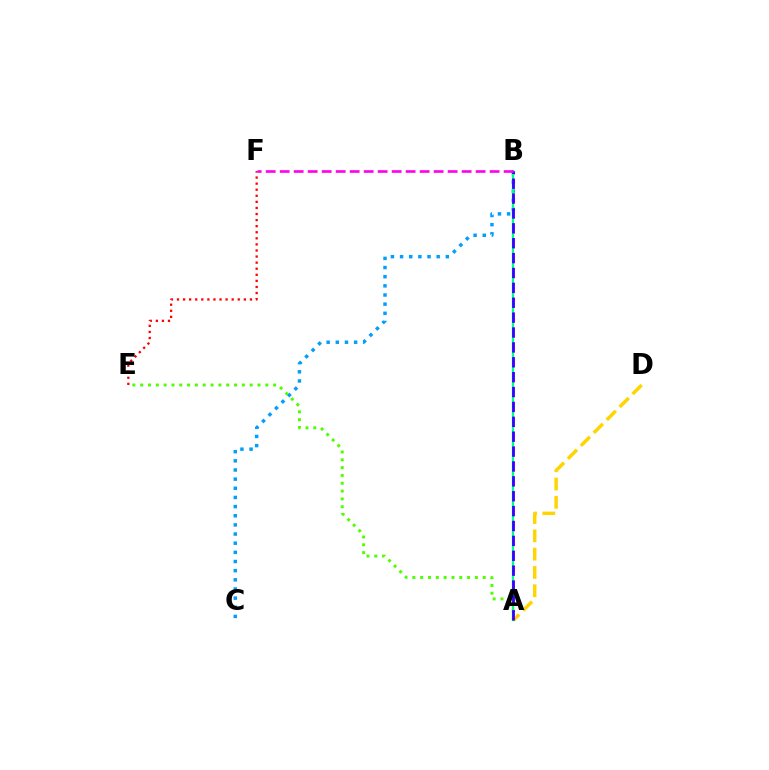{('A', 'D'): [{'color': '#ffd500', 'line_style': 'dashed', 'thickness': 2.49}], ('E', 'F'): [{'color': '#ff0000', 'line_style': 'dotted', 'thickness': 1.65}], ('B', 'C'): [{'color': '#009eff', 'line_style': 'dotted', 'thickness': 2.49}], ('A', 'B'): [{'color': '#00ff86', 'line_style': 'solid', 'thickness': 1.63}, {'color': '#3700ff', 'line_style': 'dashed', 'thickness': 2.02}], ('A', 'E'): [{'color': '#4fff00', 'line_style': 'dotted', 'thickness': 2.13}], ('B', 'F'): [{'color': '#ff00ed', 'line_style': 'dashed', 'thickness': 1.9}]}